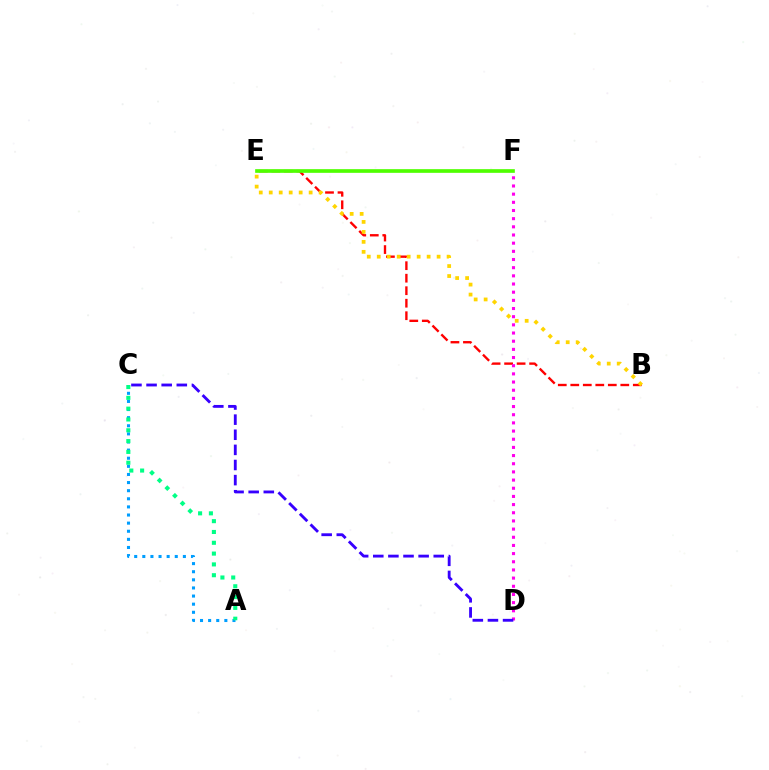{('B', 'E'): [{'color': '#ff0000', 'line_style': 'dashed', 'thickness': 1.7}, {'color': '#ffd500', 'line_style': 'dotted', 'thickness': 2.71}], ('A', 'C'): [{'color': '#009eff', 'line_style': 'dotted', 'thickness': 2.2}, {'color': '#00ff86', 'line_style': 'dotted', 'thickness': 2.94}], ('D', 'F'): [{'color': '#ff00ed', 'line_style': 'dotted', 'thickness': 2.22}], ('C', 'D'): [{'color': '#3700ff', 'line_style': 'dashed', 'thickness': 2.05}], ('E', 'F'): [{'color': '#4fff00', 'line_style': 'solid', 'thickness': 2.64}]}